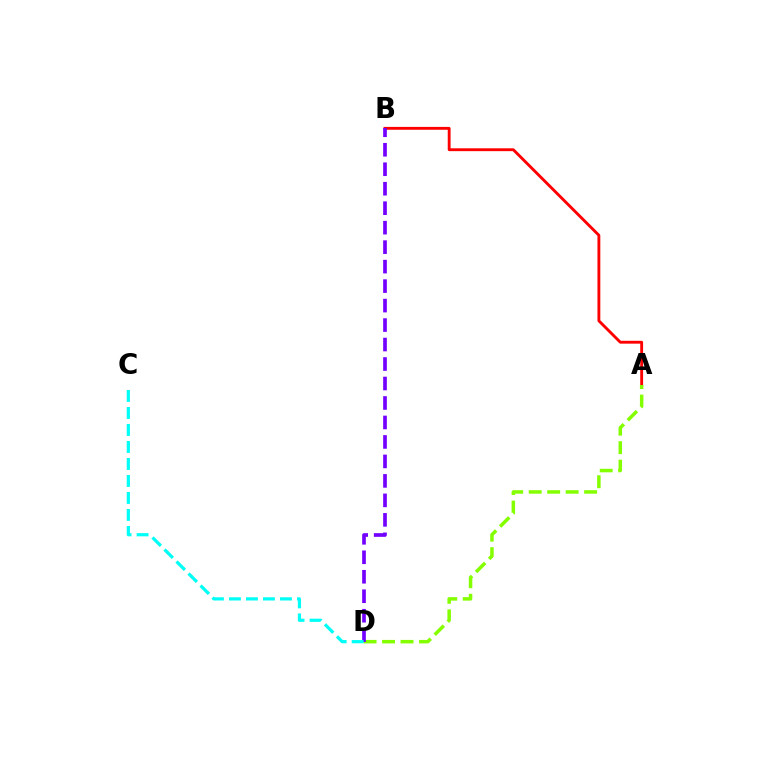{('A', 'B'): [{'color': '#ff0000', 'line_style': 'solid', 'thickness': 2.06}], ('A', 'D'): [{'color': '#84ff00', 'line_style': 'dashed', 'thickness': 2.51}], ('B', 'D'): [{'color': '#7200ff', 'line_style': 'dashed', 'thickness': 2.65}], ('C', 'D'): [{'color': '#00fff6', 'line_style': 'dashed', 'thickness': 2.31}]}